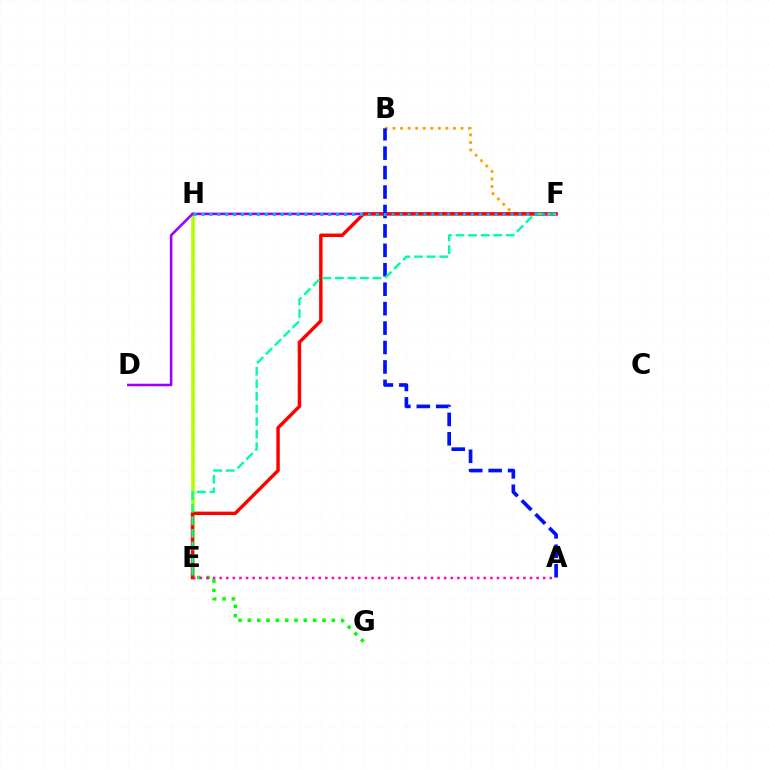{('E', 'G'): [{'color': '#08ff00', 'line_style': 'dotted', 'thickness': 2.54}], ('E', 'H'): [{'color': '#b3ff00', 'line_style': 'solid', 'thickness': 2.61}], ('D', 'F'): [{'color': '#9b00ff', 'line_style': 'solid', 'thickness': 1.84}], ('B', 'F'): [{'color': '#ffa500', 'line_style': 'dotted', 'thickness': 2.05}], ('E', 'F'): [{'color': '#ff0000', 'line_style': 'solid', 'thickness': 2.48}, {'color': '#00ff9d', 'line_style': 'dashed', 'thickness': 1.71}], ('A', 'E'): [{'color': '#ff00bd', 'line_style': 'dotted', 'thickness': 1.79}], ('A', 'B'): [{'color': '#0010ff', 'line_style': 'dashed', 'thickness': 2.64}], ('F', 'H'): [{'color': '#00b5ff', 'line_style': 'dotted', 'thickness': 2.15}]}